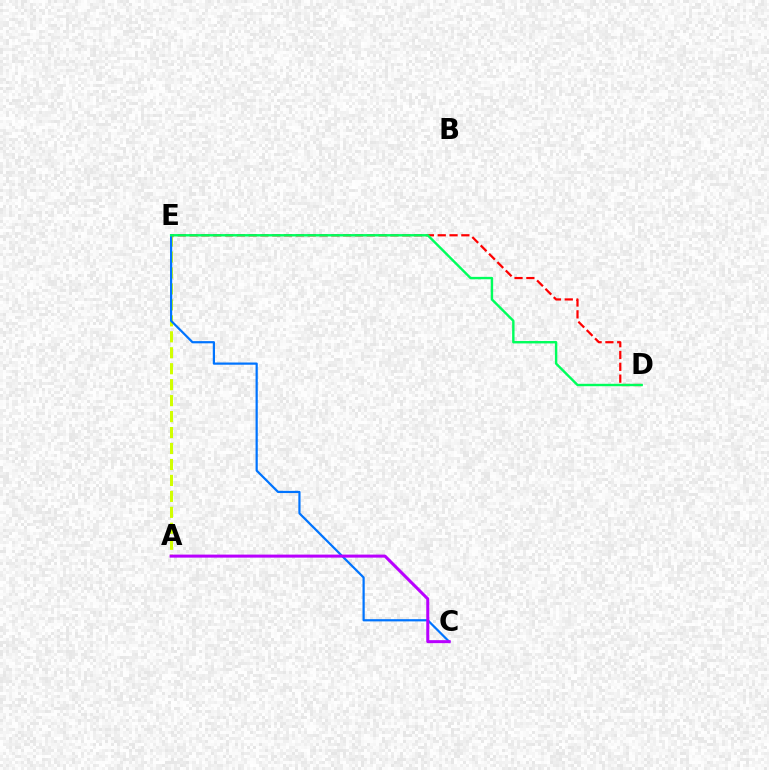{('A', 'E'): [{'color': '#d1ff00', 'line_style': 'dashed', 'thickness': 2.17}], ('D', 'E'): [{'color': '#ff0000', 'line_style': 'dashed', 'thickness': 1.61}, {'color': '#00ff5c', 'line_style': 'solid', 'thickness': 1.73}], ('C', 'E'): [{'color': '#0074ff', 'line_style': 'solid', 'thickness': 1.59}], ('A', 'C'): [{'color': '#b900ff', 'line_style': 'solid', 'thickness': 2.18}]}